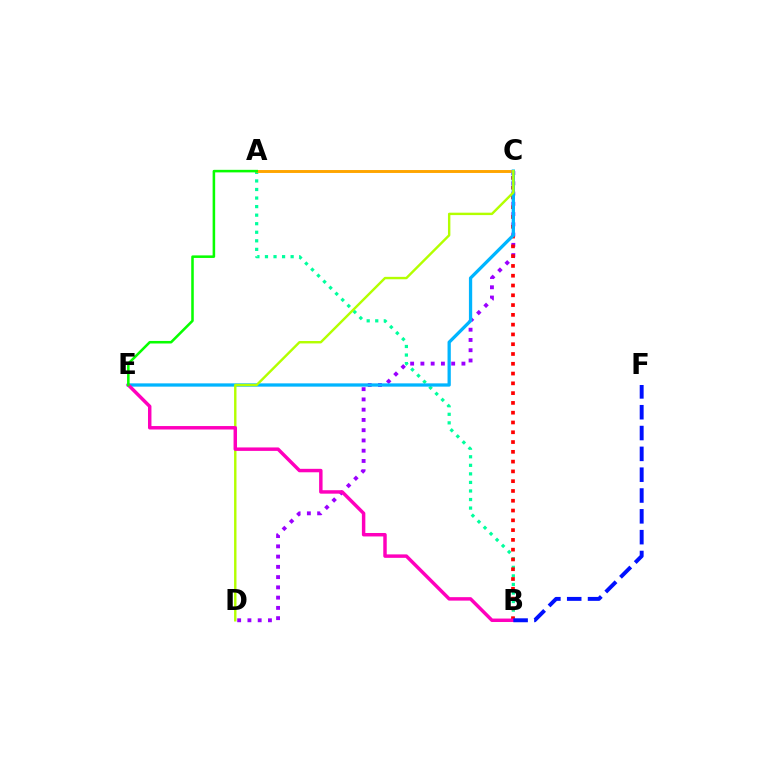{('C', 'D'): [{'color': '#9b00ff', 'line_style': 'dotted', 'thickness': 2.79}, {'color': '#b3ff00', 'line_style': 'solid', 'thickness': 1.74}], ('A', 'B'): [{'color': '#00ff9d', 'line_style': 'dotted', 'thickness': 2.32}], ('A', 'C'): [{'color': '#ffa500', 'line_style': 'solid', 'thickness': 2.1}], ('B', 'C'): [{'color': '#ff0000', 'line_style': 'dotted', 'thickness': 2.66}], ('C', 'E'): [{'color': '#00b5ff', 'line_style': 'solid', 'thickness': 2.36}], ('B', 'E'): [{'color': '#ff00bd', 'line_style': 'solid', 'thickness': 2.49}], ('A', 'E'): [{'color': '#08ff00', 'line_style': 'solid', 'thickness': 1.84}], ('B', 'F'): [{'color': '#0010ff', 'line_style': 'dashed', 'thickness': 2.83}]}